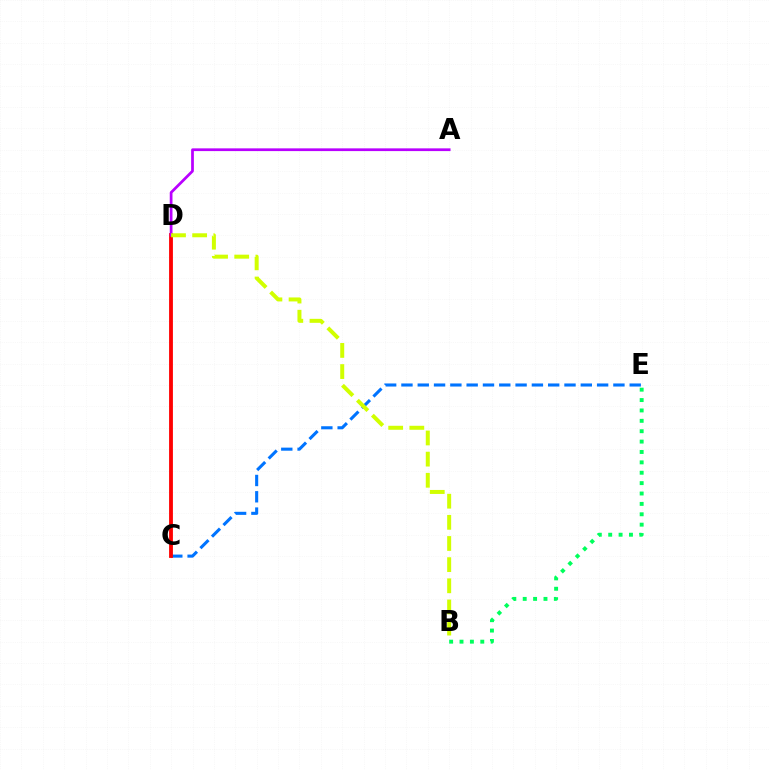{('C', 'E'): [{'color': '#0074ff', 'line_style': 'dashed', 'thickness': 2.21}], ('C', 'D'): [{'color': '#ff0000', 'line_style': 'solid', 'thickness': 2.75}], ('A', 'D'): [{'color': '#b900ff', 'line_style': 'solid', 'thickness': 1.97}], ('B', 'D'): [{'color': '#d1ff00', 'line_style': 'dashed', 'thickness': 2.87}], ('B', 'E'): [{'color': '#00ff5c', 'line_style': 'dotted', 'thickness': 2.82}]}